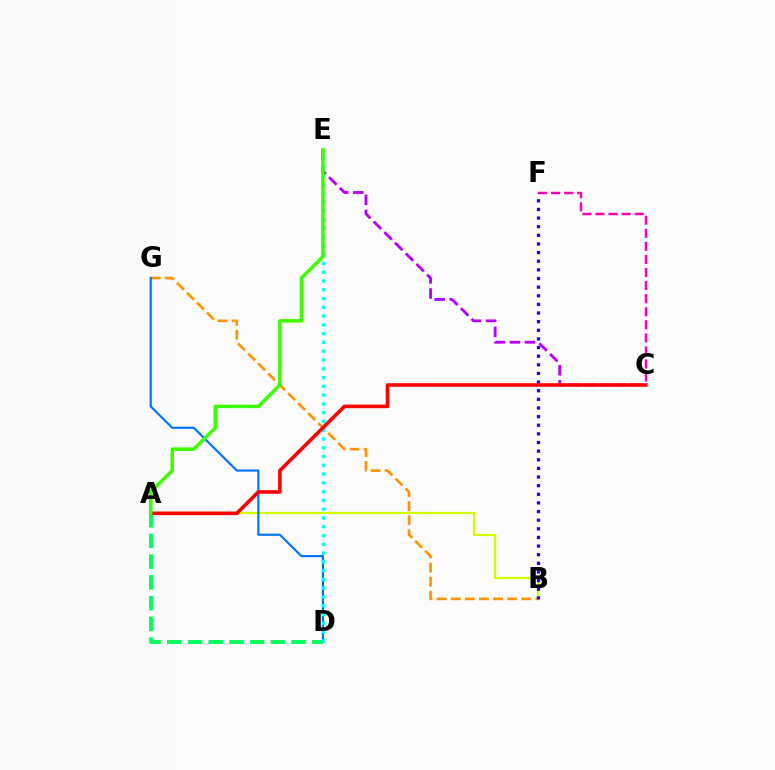{('A', 'D'): [{'color': '#00ff5c', 'line_style': 'dashed', 'thickness': 2.81}], ('B', 'G'): [{'color': '#ff9400', 'line_style': 'dashed', 'thickness': 1.92}], ('C', 'F'): [{'color': '#ff00ac', 'line_style': 'dashed', 'thickness': 1.78}], ('C', 'E'): [{'color': '#b900ff', 'line_style': 'dashed', 'thickness': 2.05}], ('A', 'B'): [{'color': '#d1ff00', 'line_style': 'solid', 'thickness': 1.61}], ('D', 'G'): [{'color': '#0074ff', 'line_style': 'solid', 'thickness': 1.56}], ('D', 'E'): [{'color': '#00fff6', 'line_style': 'dotted', 'thickness': 2.38}], ('B', 'F'): [{'color': '#2500ff', 'line_style': 'dotted', 'thickness': 2.35}], ('A', 'C'): [{'color': '#ff0000', 'line_style': 'solid', 'thickness': 2.58}], ('A', 'E'): [{'color': '#3dff00', 'line_style': 'solid', 'thickness': 2.53}]}